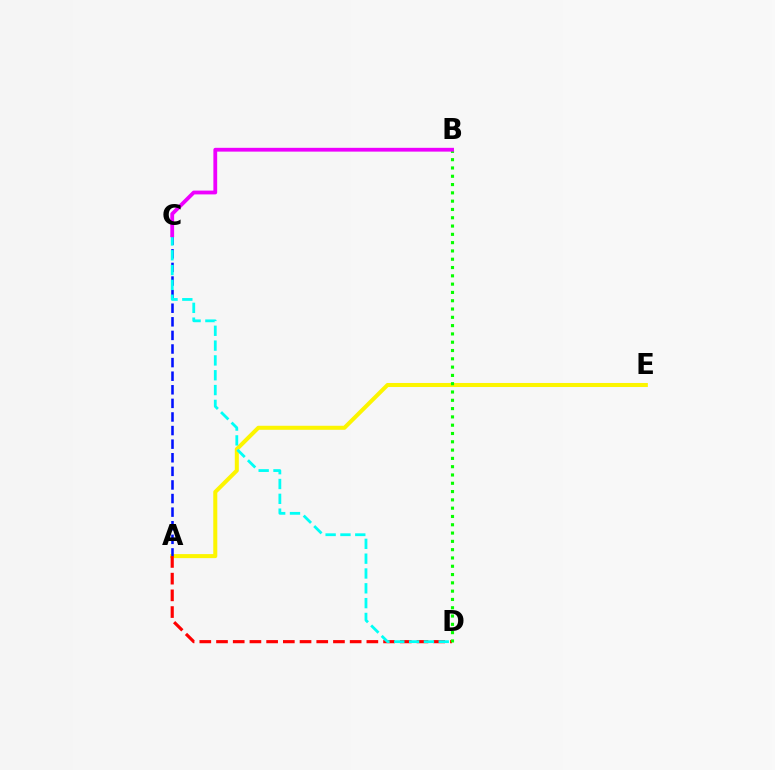{('A', 'E'): [{'color': '#fcf500', 'line_style': 'solid', 'thickness': 2.9}], ('A', 'C'): [{'color': '#0010ff', 'line_style': 'dashed', 'thickness': 1.85}], ('A', 'D'): [{'color': '#ff0000', 'line_style': 'dashed', 'thickness': 2.27}], ('C', 'D'): [{'color': '#00fff6', 'line_style': 'dashed', 'thickness': 2.01}], ('B', 'D'): [{'color': '#08ff00', 'line_style': 'dotted', 'thickness': 2.25}], ('B', 'C'): [{'color': '#ee00ff', 'line_style': 'solid', 'thickness': 2.73}]}